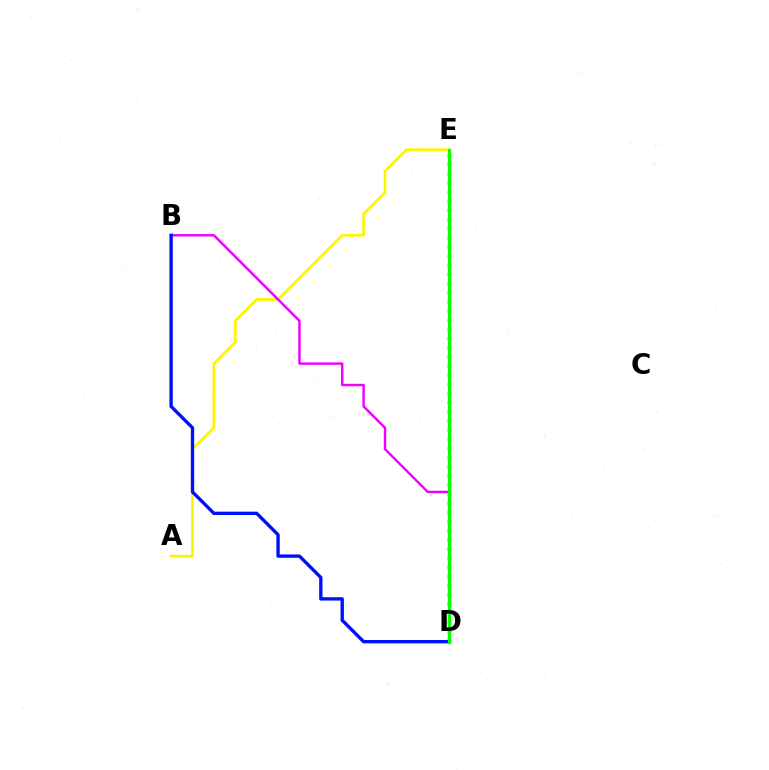{('D', 'E'): [{'color': '#00fff6', 'line_style': 'solid', 'thickness': 2.25}, {'color': '#ff0000', 'line_style': 'dotted', 'thickness': 2.49}, {'color': '#08ff00', 'line_style': 'solid', 'thickness': 2.28}], ('A', 'E'): [{'color': '#fcf500', 'line_style': 'solid', 'thickness': 1.94}], ('B', 'D'): [{'color': '#ee00ff', 'line_style': 'solid', 'thickness': 1.74}, {'color': '#0010ff', 'line_style': 'solid', 'thickness': 2.41}]}